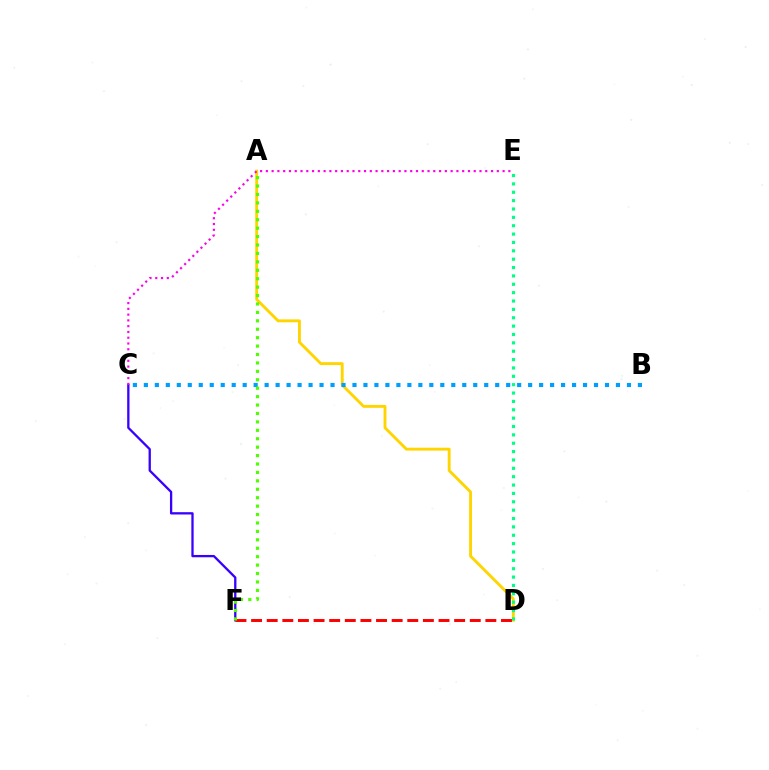{('A', 'D'): [{'color': '#ffd500', 'line_style': 'solid', 'thickness': 2.07}], ('C', 'F'): [{'color': '#3700ff', 'line_style': 'solid', 'thickness': 1.66}], ('B', 'C'): [{'color': '#009eff', 'line_style': 'dotted', 'thickness': 2.98}], ('D', 'E'): [{'color': '#00ff86', 'line_style': 'dotted', 'thickness': 2.27}], ('C', 'E'): [{'color': '#ff00ed', 'line_style': 'dotted', 'thickness': 1.57}], ('D', 'F'): [{'color': '#ff0000', 'line_style': 'dashed', 'thickness': 2.12}], ('A', 'F'): [{'color': '#4fff00', 'line_style': 'dotted', 'thickness': 2.29}]}